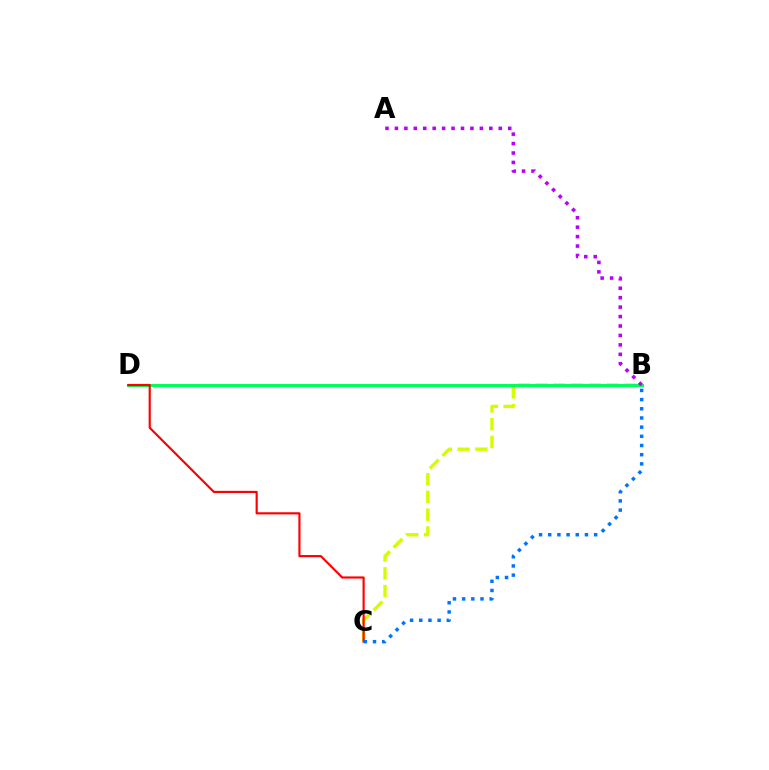{('B', 'C'): [{'color': '#d1ff00', 'line_style': 'dashed', 'thickness': 2.41}, {'color': '#0074ff', 'line_style': 'dotted', 'thickness': 2.49}], ('B', 'D'): [{'color': '#00ff5c', 'line_style': 'solid', 'thickness': 2.19}], ('C', 'D'): [{'color': '#ff0000', 'line_style': 'solid', 'thickness': 1.55}], ('A', 'B'): [{'color': '#b900ff', 'line_style': 'dotted', 'thickness': 2.56}]}